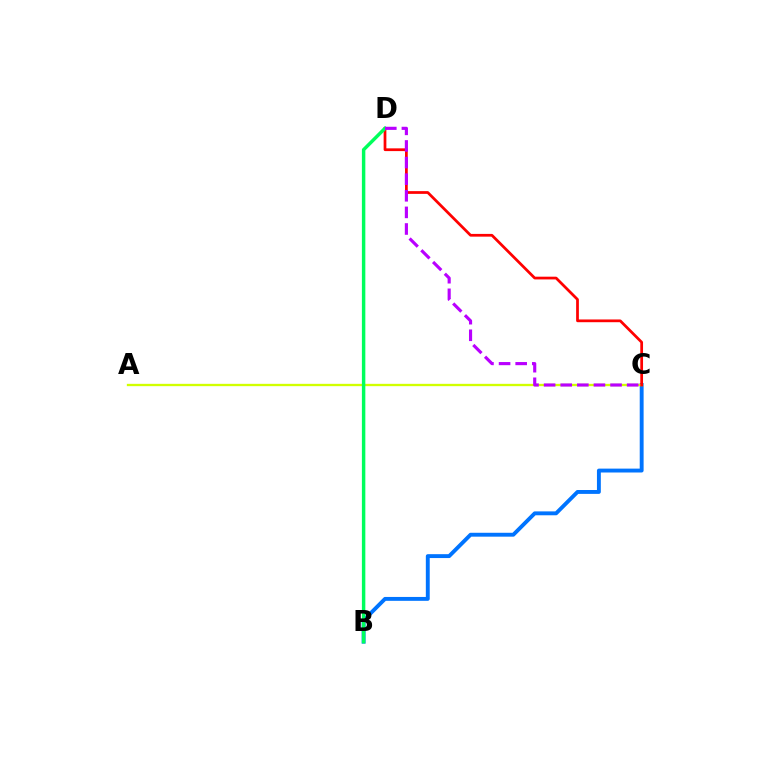{('B', 'C'): [{'color': '#0074ff', 'line_style': 'solid', 'thickness': 2.8}], ('A', 'C'): [{'color': '#d1ff00', 'line_style': 'solid', 'thickness': 1.68}], ('C', 'D'): [{'color': '#ff0000', 'line_style': 'solid', 'thickness': 1.97}, {'color': '#b900ff', 'line_style': 'dashed', 'thickness': 2.26}], ('B', 'D'): [{'color': '#00ff5c', 'line_style': 'solid', 'thickness': 2.48}]}